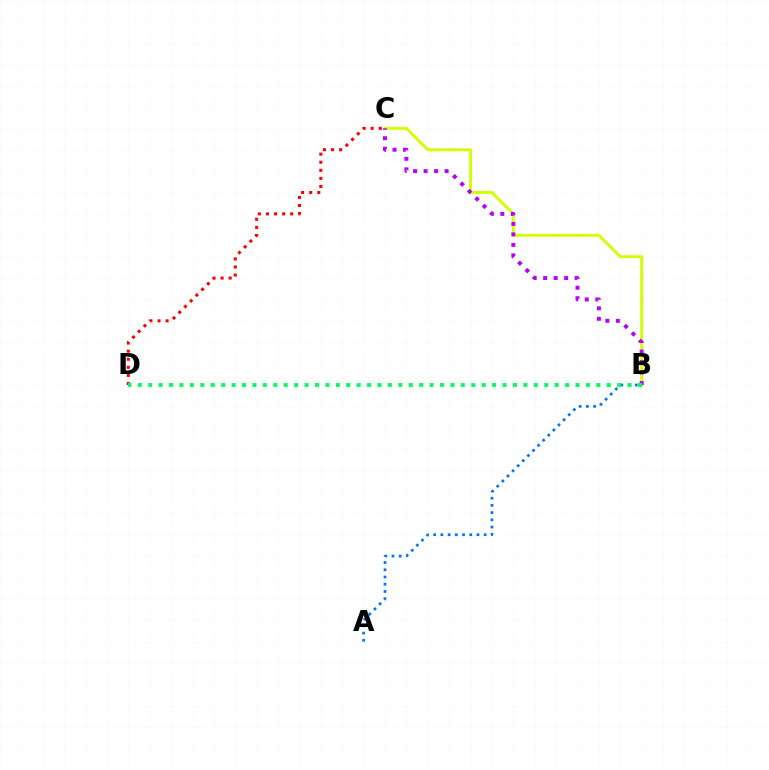{('C', 'D'): [{'color': '#ff0000', 'line_style': 'dotted', 'thickness': 2.2}], ('B', 'C'): [{'color': '#d1ff00', 'line_style': 'solid', 'thickness': 2.07}, {'color': '#b900ff', 'line_style': 'dotted', 'thickness': 2.85}], ('A', 'B'): [{'color': '#0074ff', 'line_style': 'dotted', 'thickness': 1.96}], ('B', 'D'): [{'color': '#00ff5c', 'line_style': 'dotted', 'thickness': 2.83}]}